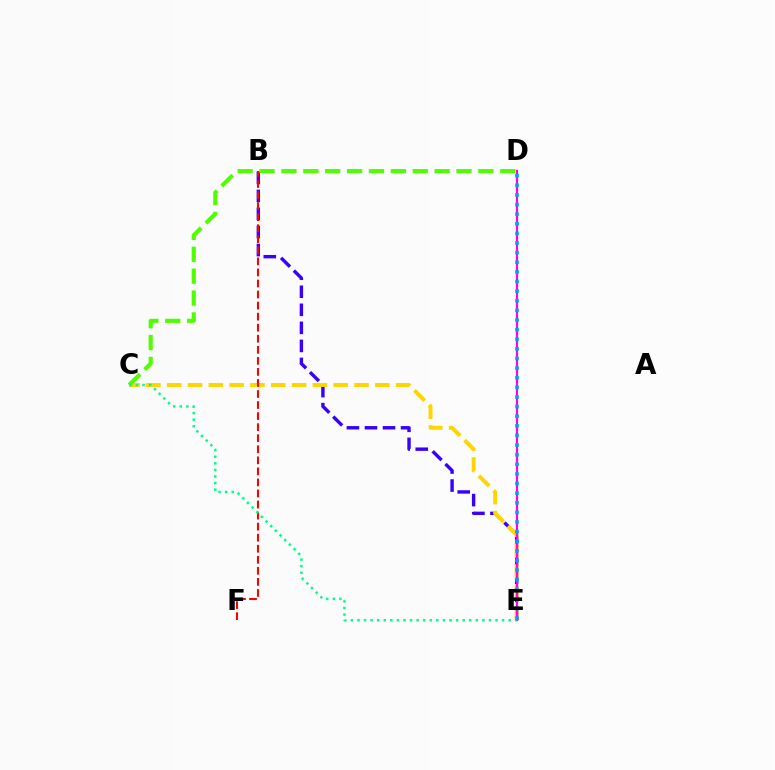{('B', 'E'): [{'color': '#3700ff', 'line_style': 'dashed', 'thickness': 2.45}], ('C', 'E'): [{'color': '#ffd500', 'line_style': 'dashed', 'thickness': 2.83}, {'color': '#00ff86', 'line_style': 'dotted', 'thickness': 1.79}], ('C', 'D'): [{'color': '#4fff00', 'line_style': 'dashed', 'thickness': 2.97}], ('B', 'F'): [{'color': '#ff0000', 'line_style': 'dashed', 'thickness': 1.5}], ('D', 'E'): [{'color': '#ff00ed', 'line_style': 'solid', 'thickness': 1.56}, {'color': '#009eff', 'line_style': 'dotted', 'thickness': 2.61}]}